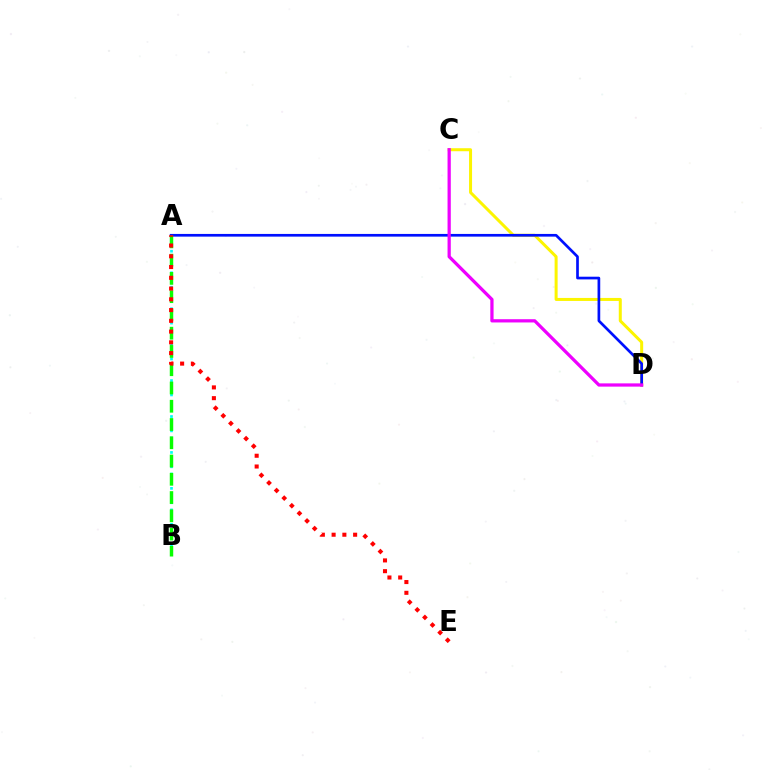{('C', 'D'): [{'color': '#fcf500', 'line_style': 'solid', 'thickness': 2.16}, {'color': '#ee00ff', 'line_style': 'solid', 'thickness': 2.34}], ('A', 'B'): [{'color': '#00fff6', 'line_style': 'dotted', 'thickness': 1.95}, {'color': '#08ff00', 'line_style': 'dashed', 'thickness': 2.48}], ('A', 'D'): [{'color': '#0010ff', 'line_style': 'solid', 'thickness': 1.94}], ('A', 'E'): [{'color': '#ff0000', 'line_style': 'dotted', 'thickness': 2.92}]}